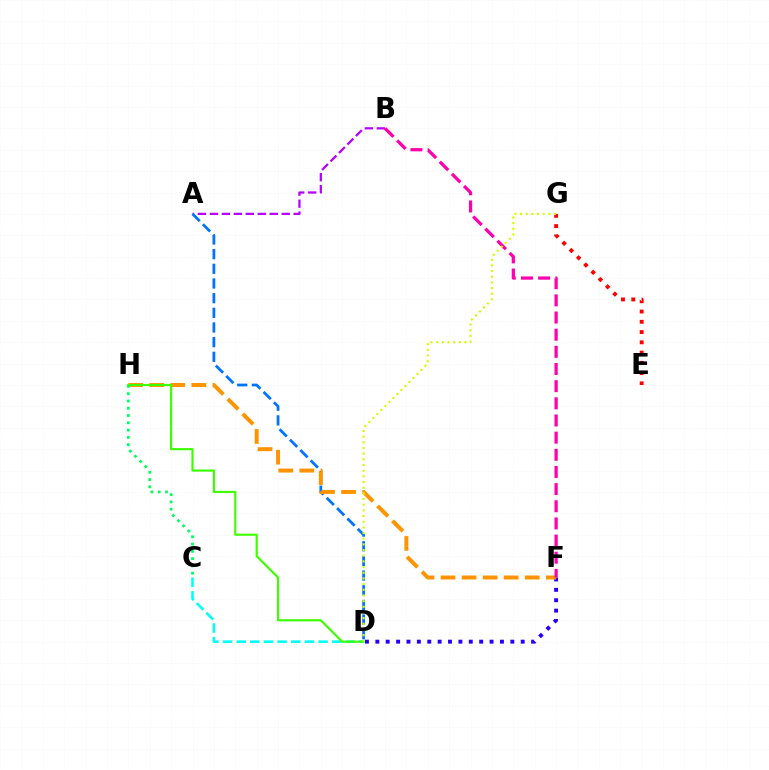{('C', 'D'): [{'color': '#00fff6', 'line_style': 'dashed', 'thickness': 1.85}], ('A', 'B'): [{'color': '#b900ff', 'line_style': 'dashed', 'thickness': 1.63}], ('D', 'F'): [{'color': '#2500ff', 'line_style': 'dotted', 'thickness': 2.82}], ('A', 'D'): [{'color': '#0074ff', 'line_style': 'dashed', 'thickness': 1.99}], ('F', 'H'): [{'color': '#ff9400', 'line_style': 'dashed', 'thickness': 2.86}], ('D', 'H'): [{'color': '#3dff00', 'line_style': 'solid', 'thickness': 1.56}], ('C', 'H'): [{'color': '#00ff5c', 'line_style': 'dotted', 'thickness': 1.98}], ('B', 'F'): [{'color': '#ff00ac', 'line_style': 'dashed', 'thickness': 2.33}], ('E', 'G'): [{'color': '#ff0000', 'line_style': 'dotted', 'thickness': 2.79}], ('D', 'G'): [{'color': '#d1ff00', 'line_style': 'dotted', 'thickness': 1.54}]}